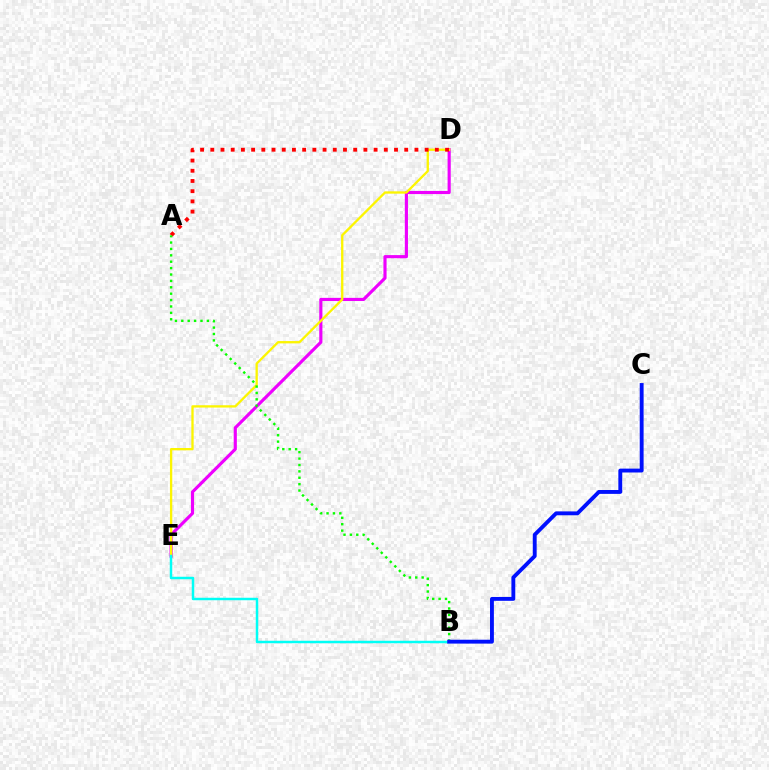{('D', 'E'): [{'color': '#ee00ff', 'line_style': 'solid', 'thickness': 2.26}, {'color': '#fcf500', 'line_style': 'solid', 'thickness': 1.67}], ('A', 'D'): [{'color': '#ff0000', 'line_style': 'dotted', 'thickness': 2.77}], ('B', 'E'): [{'color': '#00fff6', 'line_style': 'solid', 'thickness': 1.78}], ('A', 'B'): [{'color': '#08ff00', 'line_style': 'dotted', 'thickness': 1.74}], ('B', 'C'): [{'color': '#0010ff', 'line_style': 'solid', 'thickness': 2.79}]}